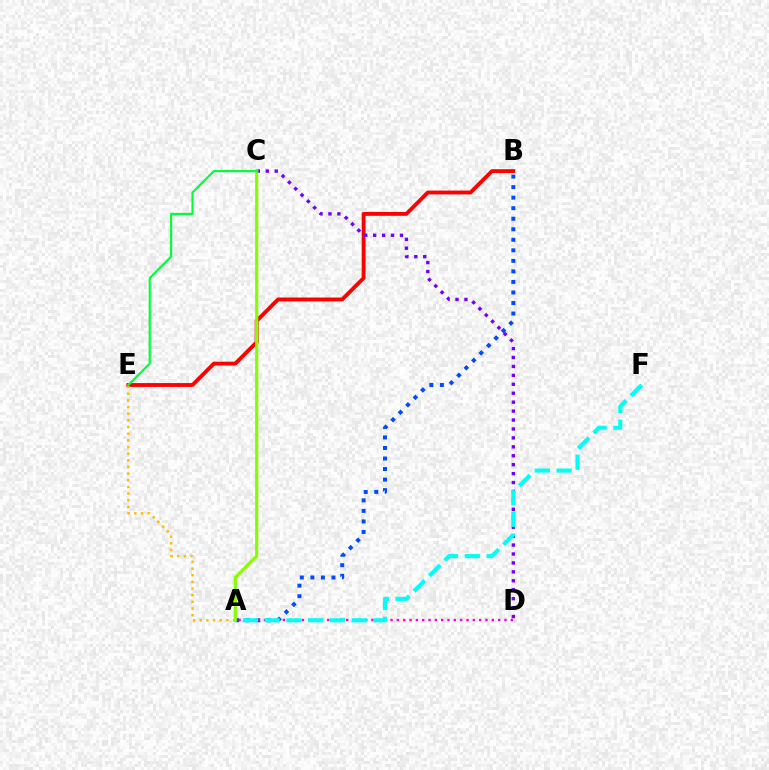{('B', 'E'): [{'color': '#ff0000', 'line_style': 'solid', 'thickness': 2.78}], ('A', 'B'): [{'color': '#004bff', 'line_style': 'dotted', 'thickness': 2.86}], ('C', 'D'): [{'color': '#7200ff', 'line_style': 'dotted', 'thickness': 2.43}], ('A', 'E'): [{'color': '#ffbd00', 'line_style': 'dotted', 'thickness': 1.81}], ('A', 'D'): [{'color': '#ff00cf', 'line_style': 'dotted', 'thickness': 1.72}], ('A', 'F'): [{'color': '#00fff6', 'line_style': 'dashed', 'thickness': 2.95}], ('A', 'C'): [{'color': '#84ff00', 'line_style': 'solid', 'thickness': 2.28}], ('C', 'E'): [{'color': '#00ff39', 'line_style': 'solid', 'thickness': 1.56}]}